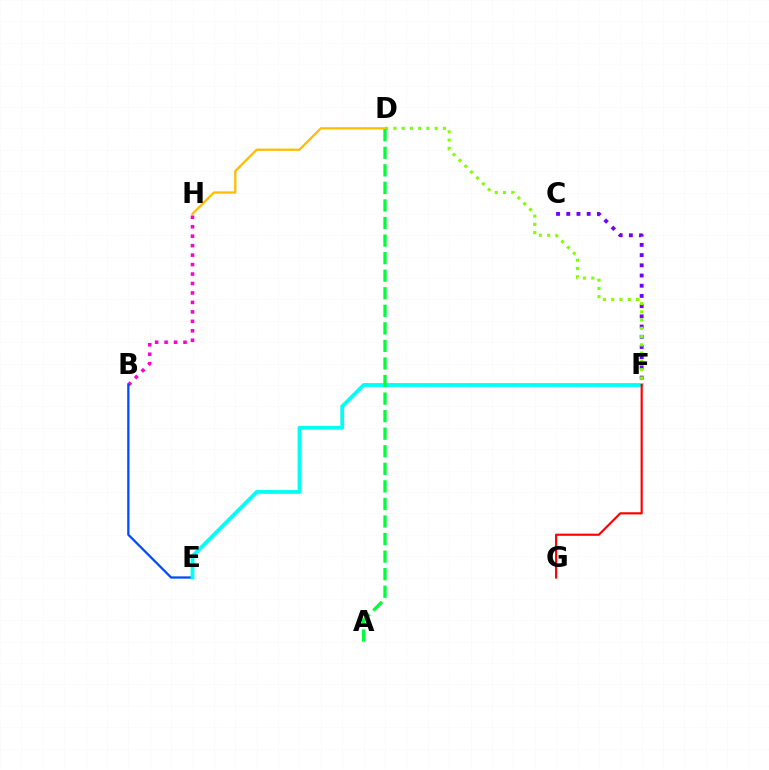{('C', 'F'): [{'color': '#7200ff', 'line_style': 'dotted', 'thickness': 2.77}], ('D', 'F'): [{'color': '#84ff00', 'line_style': 'dotted', 'thickness': 2.25}], ('D', 'H'): [{'color': '#ffbd00', 'line_style': 'solid', 'thickness': 1.65}], ('B', 'H'): [{'color': '#ff00cf', 'line_style': 'dotted', 'thickness': 2.57}], ('B', 'E'): [{'color': '#004bff', 'line_style': 'solid', 'thickness': 1.62}], ('E', 'F'): [{'color': '#00fff6', 'line_style': 'solid', 'thickness': 2.73}], ('A', 'D'): [{'color': '#00ff39', 'line_style': 'dashed', 'thickness': 2.39}], ('F', 'G'): [{'color': '#ff0000', 'line_style': 'solid', 'thickness': 1.55}]}